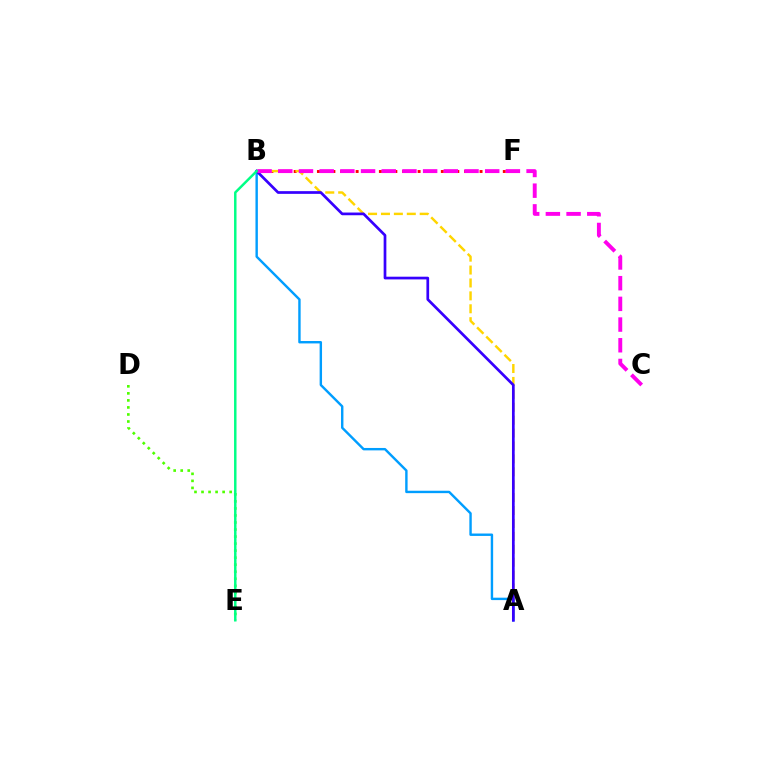{('B', 'F'): [{'color': '#ff0000', 'line_style': 'dotted', 'thickness': 2.1}], ('A', 'B'): [{'color': '#ffd500', 'line_style': 'dashed', 'thickness': 1.75}, {'color': '#009eff', 'line_style': 'solid', 'thickness': 1.74}, {'color': '#3700ff', 'line_style': 'solid', 'thickness': 1.95}], ('B', 'C'): [{'color': '#ff00ed', 'line_style': 'dashed', 'thickness': 2.81}], ('D', 'E'): [{'color': '#4fff00', 'line_style': 'dotted', 'thickness': 1.91}], ('B', 'E'): [{'color': '#00ff86', 'line_style': 'solid', 'thickness': 1.78}]}